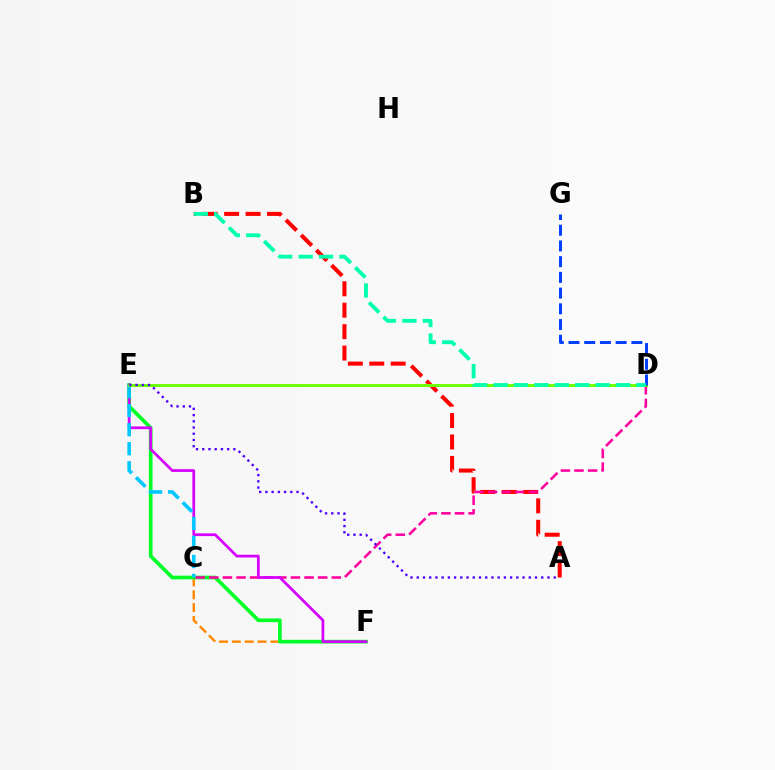{('A', 'B'): [{'color': '#ff0000', 'line_style': 'dashed', 'thickness': 2.91}], ('C', 'F'): [{'color': '#ff8800', 'line_style': 'dashed', 'thickness': 1.74}], ('E', 'F'): [{'color': '#00ff27', 'line_style': 'solid', 'thickness': 2.65}, {'color': '#d600ff', 'line_style': 'solid', 'thickness': 1.96}], ('D', 'E'): [{'color': '#eeff00', 'line_style': 'solid', 'thickness': 2.09}, {'color': '#66ff00', 'line_style': 'solid', 'thickness': 2.03}], ('C', 'D'): [{'color': '#ff00a0', 'line_style': 'dashed', 'thickness': 1.85}], ('C', 'E'): [{'color': '#00c7ff', 'line_style': 'dashed', 'thickness': 2.58}], ('D', 'G'): [{'color': '#003fff', 'line_style': 'dashed', 'thickness': 2.14}], ('A', 'E'): [{'color': '#4f00ff', 'line_style': 'dotted', 'thickness': 1.69}], ('B', 'D'): [{'color': '#00ffaf', 'line_style': 'dashed', 'thickness': 2.77}]}